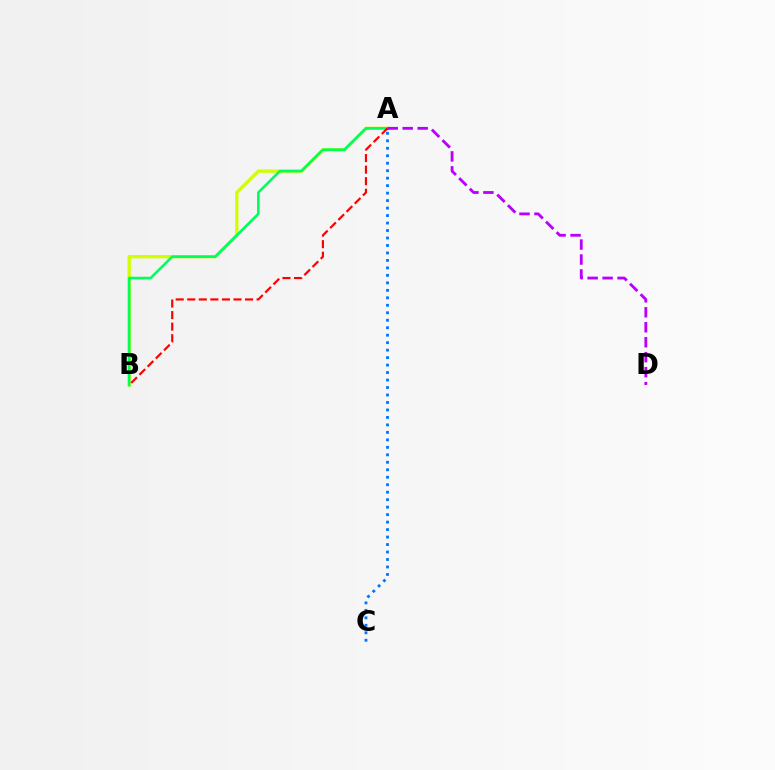{('A', 'C'): [{'color': '#0074ff', 'line_style': 'dotted', 'thickness': 2.03}], ('A', 'B'): [{'color': '#d1ff00', 'line_style': 'solid', 'thickness': 2.39}, {'color': '#00ff5c', 'line_style': 'solid', 'thickness': 1.88}, {'color': '#ff0000', 'line_style': 'dashed', 'thickness': 1.57}], ('A', 'D'): [{'color': '#b900ff', 'line_style': 'dashed', 'thickness': 2.03}]}